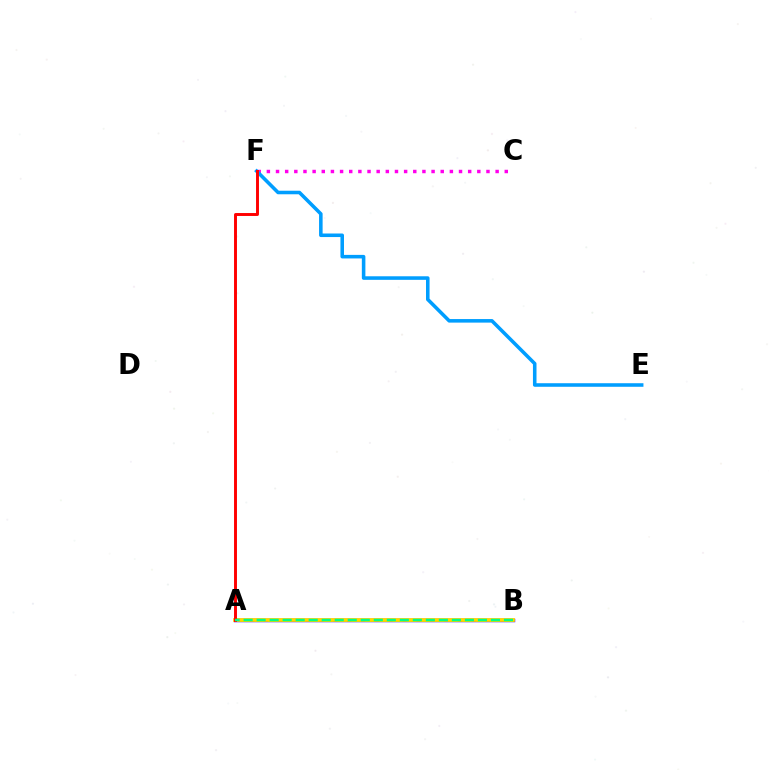{('C', 'F'): [{'color': '#ff00ed', 'line_style': 'dotted', 'thickness': 2.49}], ('A', 'B'): [{'color': '#3700ff', 'line_style': 'solid', 'thickness': 2.51}, {'color': '#4fff00', 'line_style': 'dashed', 'thickness': 1.88}, {'color': '#ffd500', 'line_style': 'solid', 'thickness': 2.72}, {'color': '#00ff86', 'line_style': 'dashed', 'thickness': 1.77}], ('E', 'F'): [{'color': '#009eff', 'line_style': 'solid', 'thickness': 2.56}], ('A', 'F'): [{'color': '#ff0000', 'line_style': 'solid', 'thickness': 2.11}]}